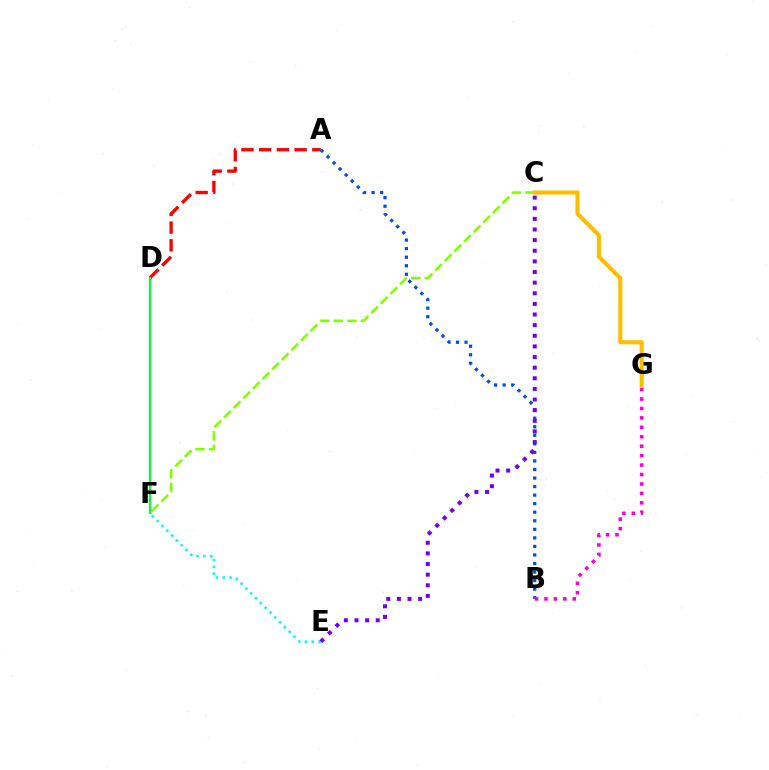{('A', 'D'): [{'color': '#ff0000', 'line_style': 'dashed', 'thickness': 2.41}], ('A', 'B'): [{'color': '#004bff', 'line_style': 'dotted', 'thickness': 2.32}], ('C', 'F'): [{'color': '#84ff00', 'line_style': 'dashed', 'thickness': 1.85}], ('E', 'F'): [{'color': '#00fff6', 'line_style': 'dotted', 'thickness': 1.85}], ('C', 'G'): [{'color': '#ffbd00', 'line_style': 'solid', 'thickness': 2.94}], ('D', 'F'): [{'color': '#00ff39', 'line_style': 'solid', 'thickness': 1.63}], ('C', 'E'): [{'color': '#7200ff', 'line_style': 'dotted', 'thickness': 2.89}], ('B', 'G'): [{'color': '#ff00cf', 'line_style': 'dotted', 'thickness': 2.56}]}